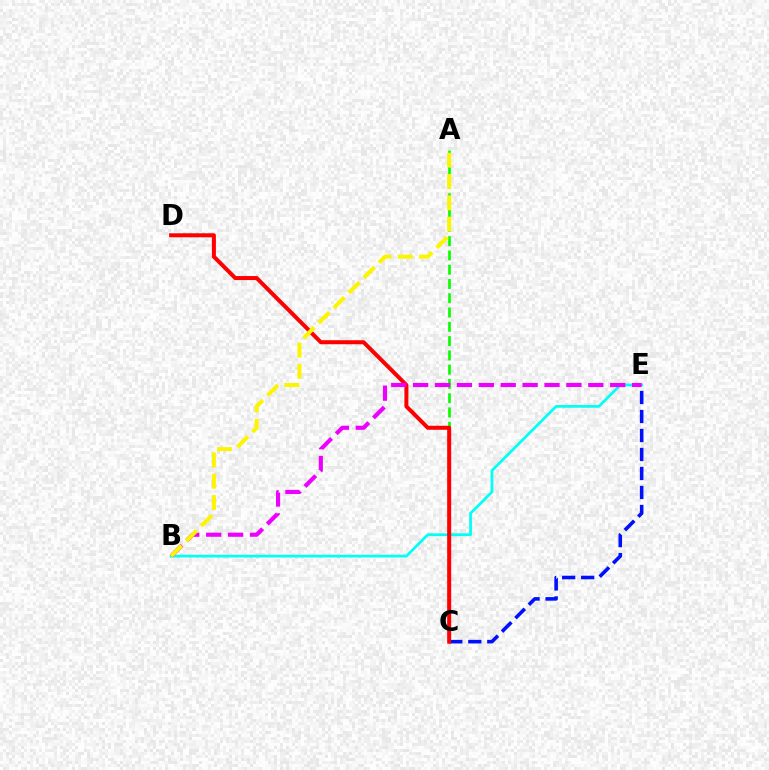{('A', 'C'): [{'color': '#08ff00', 'line_style': 'dashed', 'thickness': 1.94}], ('C', 'E'): [{'color': '#0010ff', 'line_style': 'dashed', 'thickness': 2.58}], ('B', 'E'): [{'color': '#00fff6', 'line_style': 'solid', 'thickness': 1.98}, {'color': '#ee00ff', 'line_style': 'dashed', 'thickness': 2.97}], ('C', 'D'): [{'color': '#ff0000', 'line_style': 'solid', 'thickness': 2.89}], ('A', 'B'): [{'color': '#fcf500', 'line_style': 'dashed', 'thickness': 2.89}]}